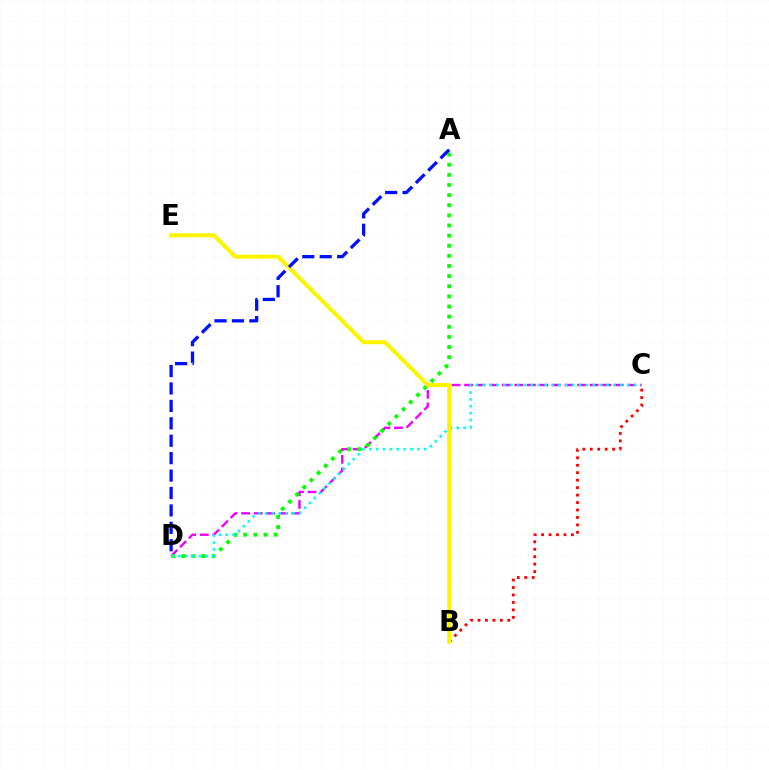{('C', 'D'): [{'color': '#ee00ff', 'line_style': 'dashed', 'thickness': 1.7}, {'color': '#00fff6', 'line_style': 'dotted', 'thickness': 1.87}], ('B', 'C'): [{'color': '#ff0000', 'line_style': 'dotted', 'thickness': 2.03}], ('A', 'D'): [{'color': '#08ff00', 'line_style': 'dotted', 'thickness': 2.75}, {'color': '#0010ff', 'line_style': 'dashed', 'thickness': 2.37}], ('B', 'E'): [{'color': '#fcf500', 'line_style': 'solid', 'thickness': 2.92}]}